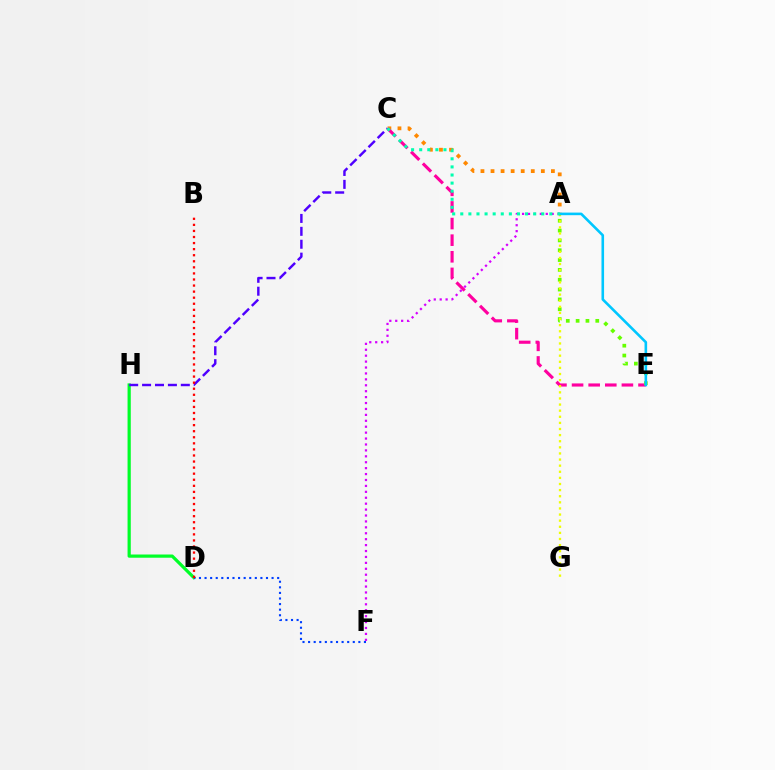{('D', 'H'): [{'color': '#00ff27', 'line_style': 'solid', 'thickness': 2.31}], ('A', 'C'): [{'color': '#ff8800', 'line_style': 'dotted', 'thickness': 2.73}, {'color': '#00ffaf', 'line_style': 'dotted', 'thickness': 2.2}], ('C', 'E'): [{'color': '#ff00a0', 'line_style': 'dashed', 'thickness': 2.26}], ('D', 'F'): [{'color': '#003fff', 'line_style': 'dotted', 'thickness': 1.52}], ('C', 'H'): [{'color': '#4f00ff', 'line_style': 'dashed', 'thickness': 1.75}], ('A', 'E'): [{'color': '#66ff00', 'line_style': 'dotted', 'thickness': 2.67}, {'color': '#00c7ff', 'line_style': 'solid', 'thickness': 1.87}], ('A', 'G'): [{'color': '#eeff00', 'line_style': 'dotted', 'thickness': 1.66}], ('A', 'F'): [{'color': '#d600ff', 'line_style': 'dotted', 'thickness': 1.61}], ('B', 'D'): [{'color': '#ff0000', 'line_style': 'dotted', 'thickness': 1.65}]}